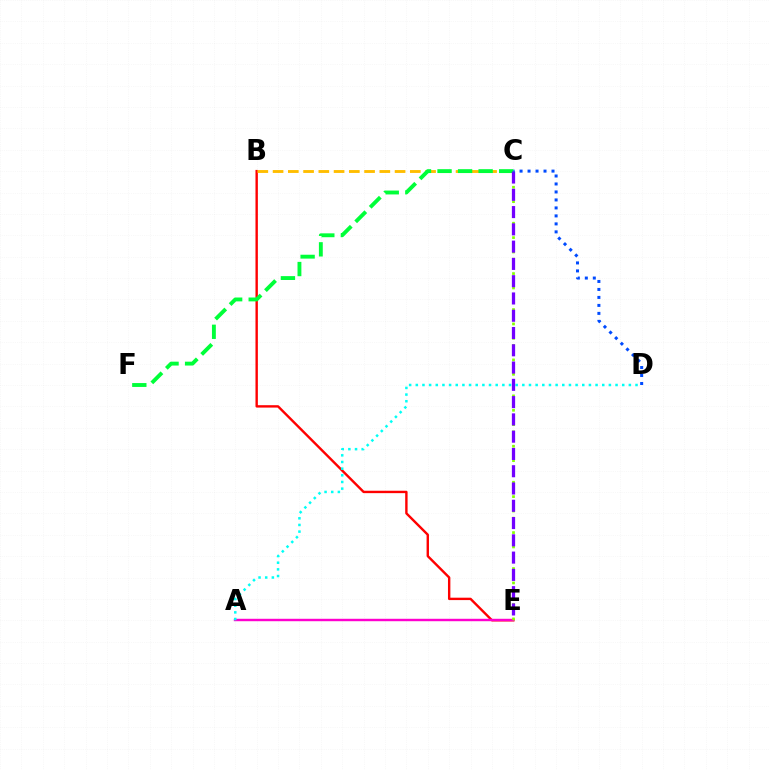{('B', 'E'): [{'color': '#ff0000', 'line_style': 'solid', 'thickness': 1.73}], ('A', 'E'): [{'color': '#ff00cf', 'line_style': 'solid', 'thickness': 1.75}], ('C', 'E'): [{'color': '#84ff00', 'line_style': 'dotted', 'thickness': 1.95}, {'color': '#7200ff', 'line_style': 'dashed', 'thickness': 2.35}], ('B', 'C'): [{'color': '#ffbd00', 'line_style': 'dashed', 'thickness': 2.07}], ('C', 'F'): [{'color': '#00ff39', 'line_style': 'dashed', 'thickness': 2.79}], ('A', 'D'): [{'color': '#00fff6', 'line_style': 'dotted', 'thickness': 1.81}], ('C', 'D'): [{'color': '#004bff', 'line_style': 'dotted', 'thickness': 2.17}]}